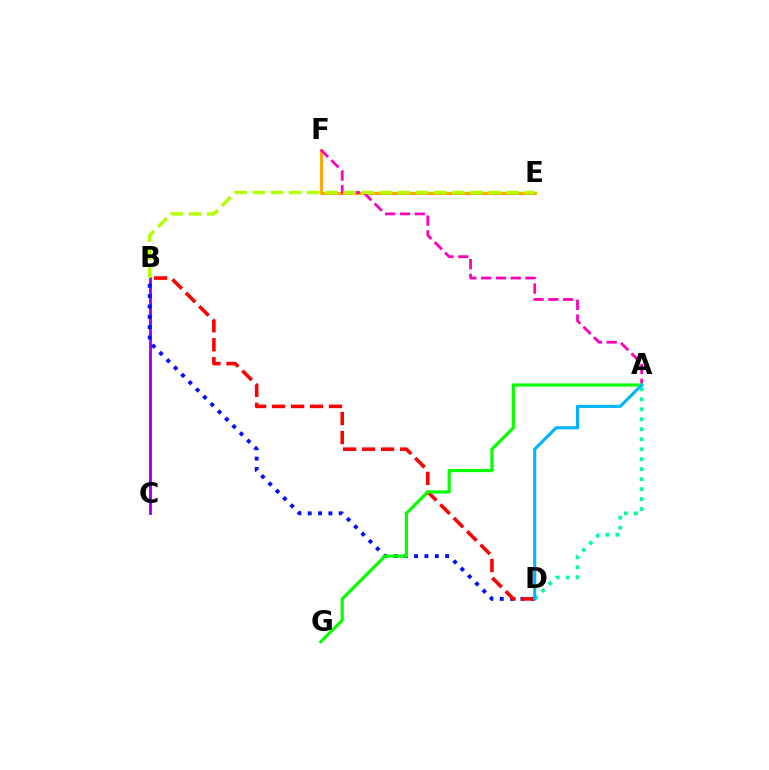{('B', 'C'): [{'color': '#9b00ff', 'line_style': 'solid', 'thickness': 2.06}], ('B', 'D'): [{'color': '#0010ff', 'line_style': 'dotted', 'thickness': 2.81}, {'color': '#ff0000', 'line_style': 'dashed', 'thickness': 2.58}], ('E', 'F'): [{'color': '#ffa500', 'line_style': 'solid', 'thickness': 2.09}], ('A', 'F'): [{'color': '#ff00bd', 'line_style': 'dashed', 'thickness': 2.01}], ('B', 'E'): [{'color': '#b3ff00', 'line_style': 'dashed', 'thickness': 2.46}], ('A', 'G'): [{'color': '#08ff00', 'line_style': 'solid', 'thickness': 2.29}], ('A', 'D'): [{'color': '#00ff9d', 'line_style': 'dotted', 'thickness': 2.71}, {'color': '#00b5ff', 'line_style': 'solid', 'thickness': 2.23}]}